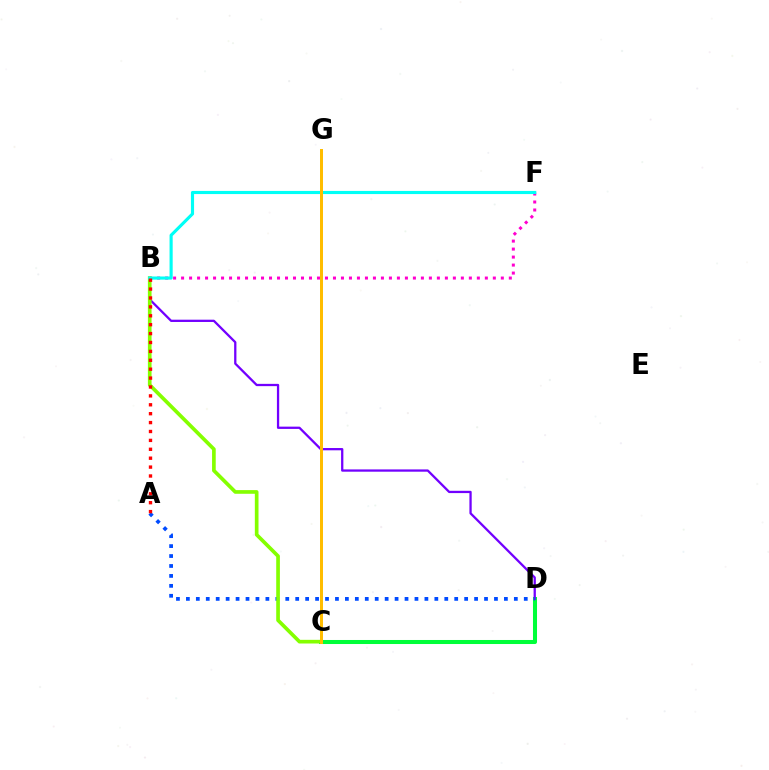{('C', 'D'): [{'color': '#00ff39', 'line_style': 'solid', 'thickness': 2.91}], ('B', 'D'): [{'color': '#7200ff', 'line_style': 'solid', 'thickness': 1.64}], ('A', 'D'): [{'color': '#004bff', 'line_style': 'dotted', 'thickness': 2.7}], ('B', 'F'): [{'color': '#ff00cf', 'line_style': 'dotted', 'thickness': 2.17}, {'color': '#00fff6', 'line_style': 'solid', 'thickness': 2.26}], ('B', 'C'): [{'color': '#84ff00', 'line_style': 'solid', 'thickness': 2.64}], ('A', 'B'): [{'color': '#ff0000', 'line_style': 'dotted', 'thickness': 2.42}], ('C', 'G'): [{'color': '#ffbd00', 'line_style': 'solid', 'thickness': 2.15}]}